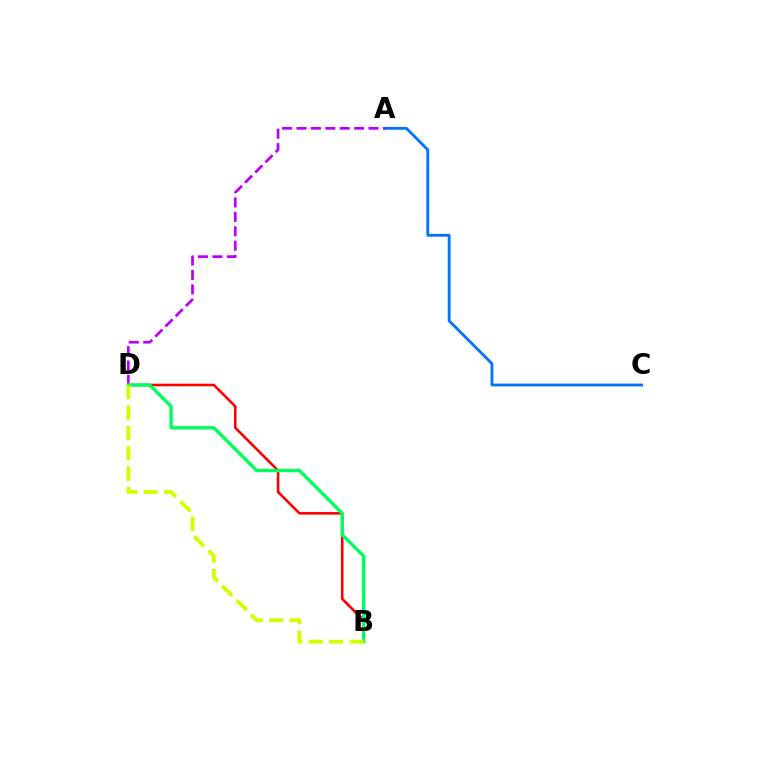{('B', 'D'): [{'color': '#ff0000', 'line_style': 'solid', 'thickness': 1.86}, {'color': '#00ff5c', 'line_style': 'solid', 'thickness': 2.4}, {'color': '#d1ff00', 'line_style': 'dashed', 'thickness': 2.77}], ('A', 'C'): [{'color': '#0074ff', 'line_style': 'solid', 'thickness': 2.04}], ('A', 'D'): [{'color': '#b900ff', 'line_style': 'dashed', 'thickness': 1.96}]}